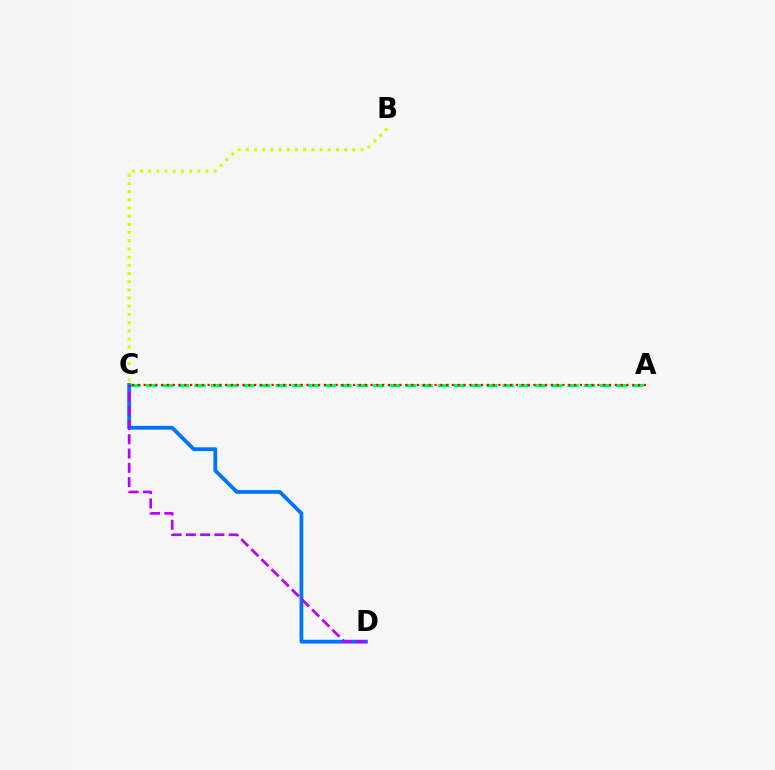{('A', 'C'): [{'color': '#00ff5c', 'line_style': 'dashed', 'thickness': 2.2}, {'color': '#ff0000', 'line_style': 'dotted', 'thickness': 1.58}], ('C', 'D'): [{'color': '#0074ff', 'line_style': 'solid', 'thickness': 2.72}, {'color': '#b900ff', 'line_style': 'dashed', 'thickness': 1.94}], ('B', 'C'): [{'color': '#d1ff00', 'line_style': 'dotted', 'thickness': 2.23}]}